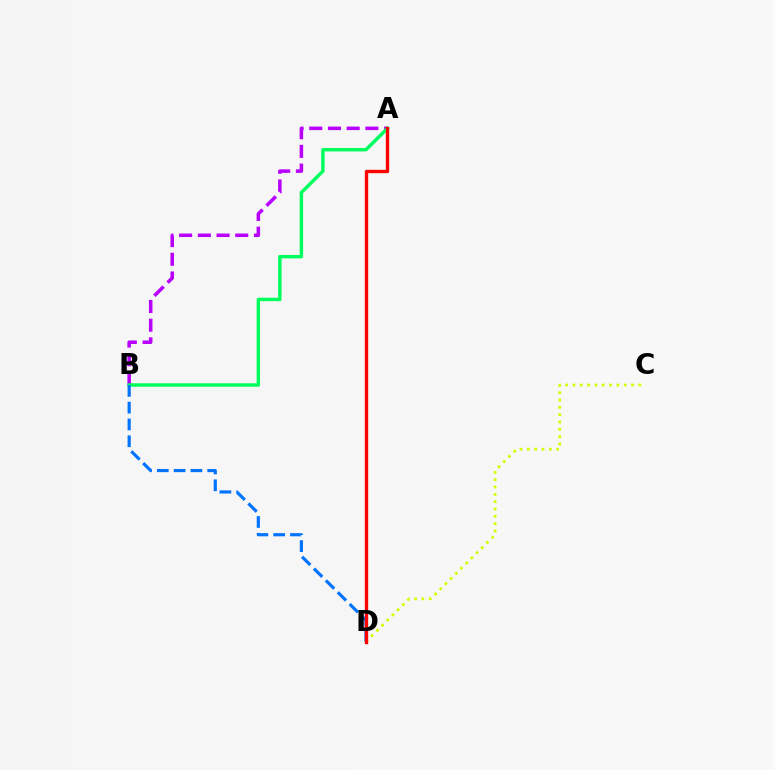{('A', 'B'): [{'color': '#b900ff', 'line_style': 'dashed', 'thickness': 2.54}, {'color': '#00ff5c', 'line_style': 'solid', 'thickness': 2.47}], ('C', 'D'): [{'color': '#d1ff00', 'line_style': 'dotted', 'thickness': 1.99}], ('B', 'D'): [{'color': '#0074ff', 'line_style': 'dashed', 'thickness': 2.28}], ('A', 'D'): [{'color': '#ff0000', 'line_style': 'solid', 'thickness': 2.41}]}